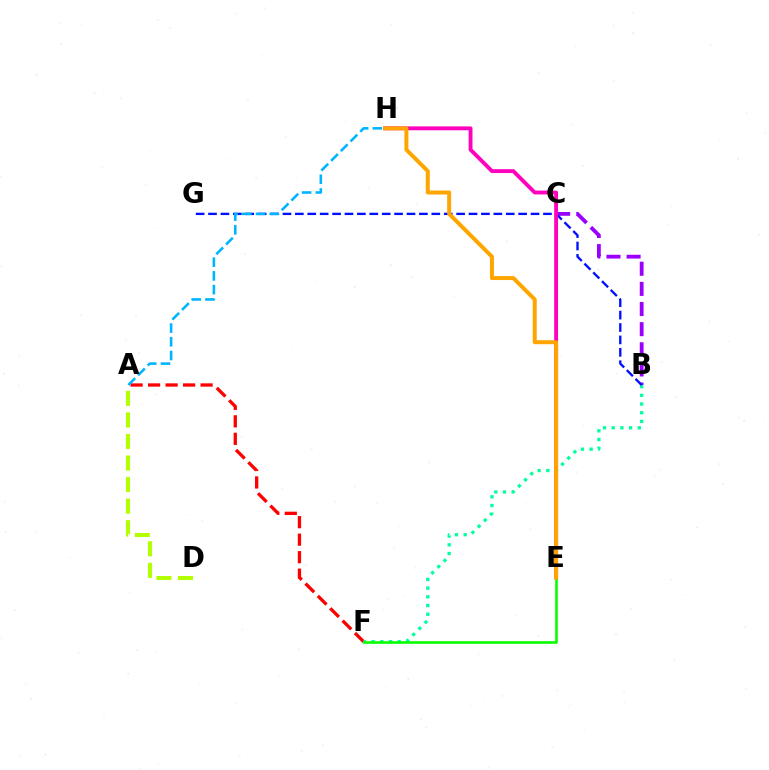{('A', 'F'): [{'color': '#ff0000', 'line_style': 'dashed', 'thickness': 2.38}], ('B', 'F'): [{'color': '#00ff9d', 'line_style': 'dotted', 'thickness': 2.36}], ('B', 'C'): [{'color': '#9b00ff', 'line_style': 'dashed', 'thickness': 2.74}], ('B', 'G'): [{'color': '#0010ff', 'line_style': 'dashed', 'thickness': 1.69}], ('E', 'H'): [{'color': '#ff00bd', 'line_style': 'solid', 'thickness': 2.78}, {'color': '#ffa500', 'line_style': 'solid', 'thickness': 2.87}], ('A', 'H'): [{'color': '#00b5ff', 'line_style': 'dashed', 'thickness': 1.87}], ('E', 'F'): [{'color': '#08ff00', 'line_style': 'solid', 'thickness': 1.88}], ('A', 'D'): [{'color': '#b3ff00', 'line_style': 'dashed', 'thickness': 2.93}]}